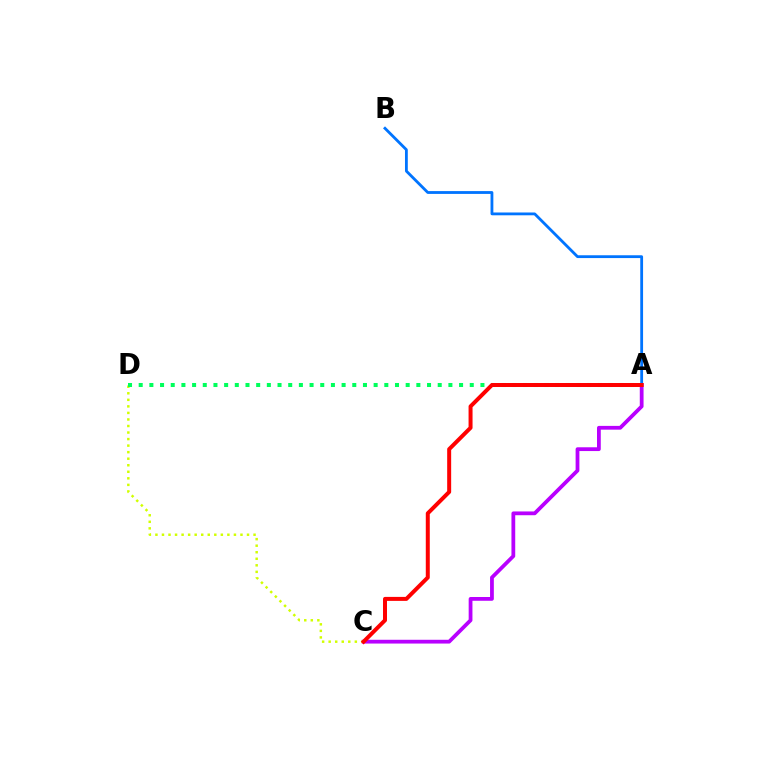{('A', 'C'): [{'color': '#b900ff', 'line_style': 'solid', 'thickness': 2.72}, {'color': '#ff0000', 'line_style': 'solid', 'thickness': 2.87}], ('A', 'B'): [{'color': '#0074ff', 'line_style': 'solid', 'thickness': 2.02}], ('C', 'D'): [{'color': '#d1ff00', 'line_style': 'dotted', 'thickness': 1.78}], ('A', 'D'): [{'color': '#00ff5c', 'line_style': 'dotted', 'thickness': 2.9}]}